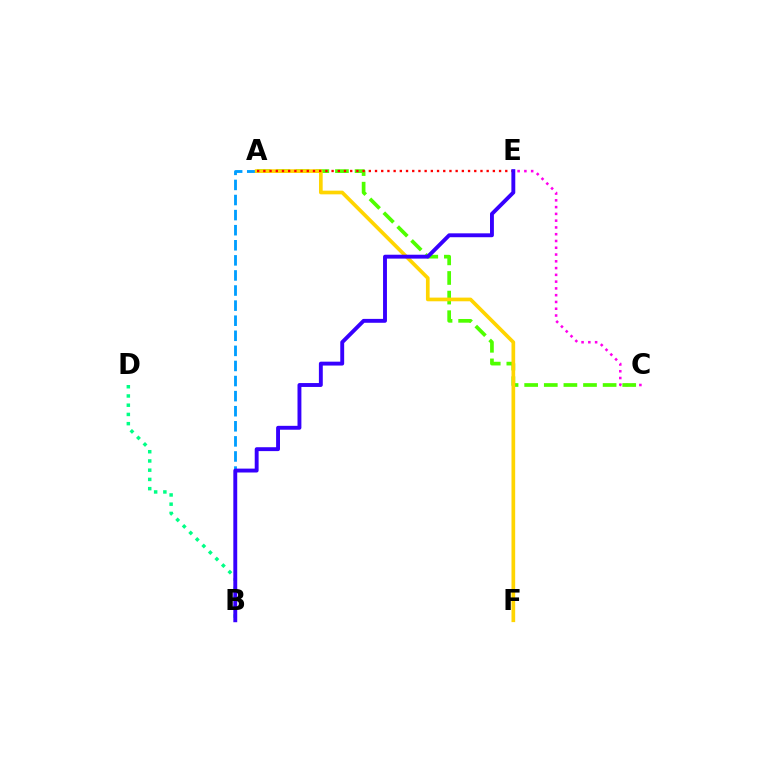{('C', 'E'): [{'color': '#ff00ed', 'line_style': 'dotted', 'thickness': 1.84}], ('A', 'B'): [{'color': '#009eff', 'line_style': 'dashed', 'thickness': 2.05}], ('A', 'C'): [{'color': '#4fff00', 'line_style': 'dashed', 'thickness': 2.66}], ('B', 'D'): [{'color': '#00ff86', 'line_style': 'dotted', 'thickness': 2.51}], ('A', 'F'): [{'color': '#ffd500', 'line_style': 'solid', 'thickness': 2.65}], ('A', 'E'): [{'color': '#ff0000', 'line_style': 'dotted', 'thickness': 1.69}], ('B', 'E'): [{'color': '#3700ff', 'line_style': 'solid', 'thickness': 2.8}]}